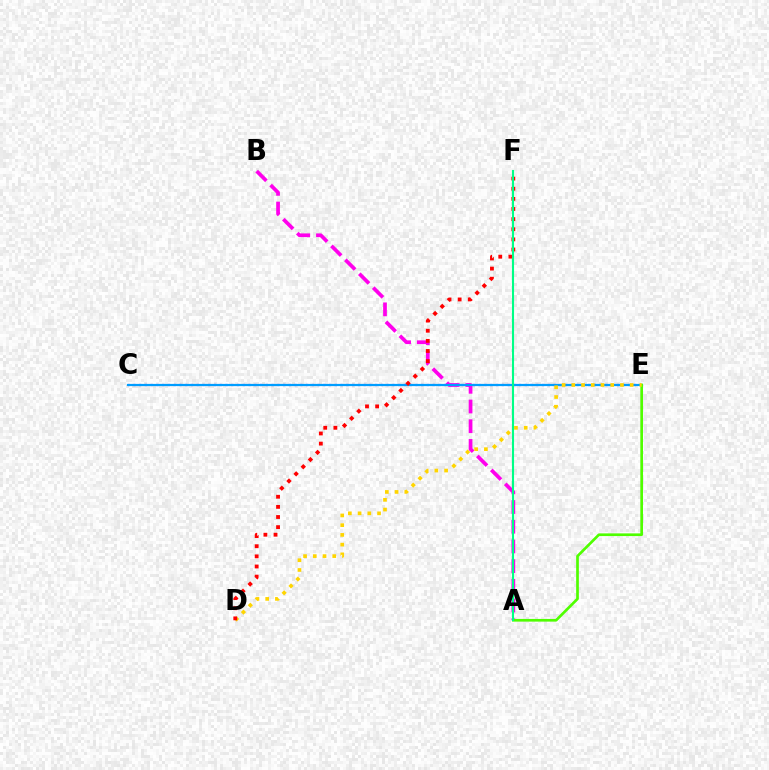{('A', 'B'): [{'color': '#ff00ed', 'line_style': 'dashed', 'thickness': 2.68}], ('C', 'E'): [{'color': '#3700ff', 'line_style': 'dotted', 'thickness': 1.56}, {'color': '#009eff', 'line_style': 'solid', 'thickness': 1.58}], ('A', 'E'): [{'color': '#4fff00', 'line_style': 'solid', 'thickness': 1.93}], ('D', 'E'): [{'color': '#ffd500', 'line_style': 'dotted', 'thickness': 2.64}], ('D', 'F'): [{'color': '#ff0000', 'line_style': 'dotted', 'thickness': 2.75}], ('A', 'F'): [{'color': '#00ff86', 'line_style': 'solid', 'thickness': 1.51}]}